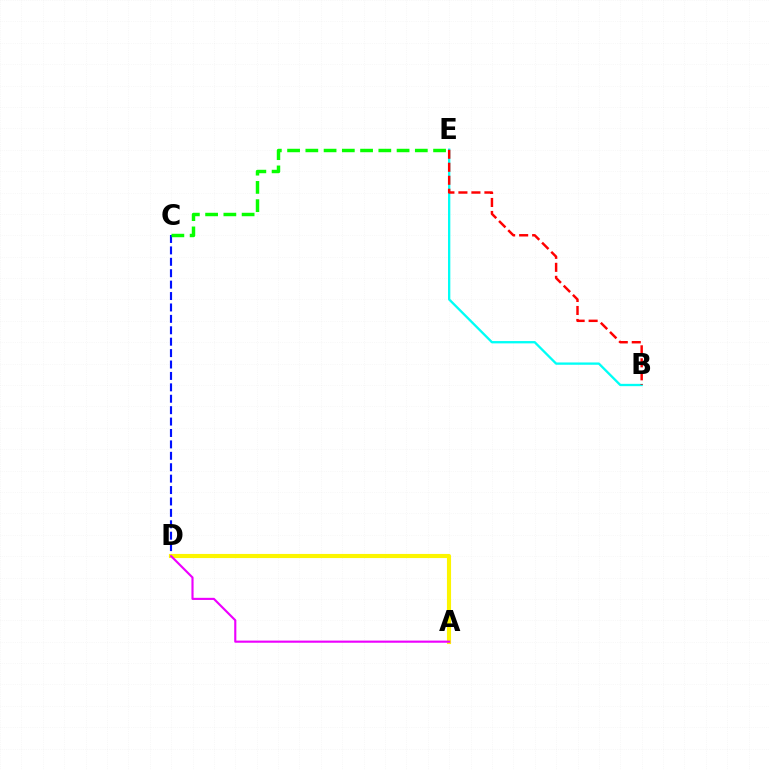{('C', 'D'): [{'color': '#0010ff', 'line_style': 'dashed', 'thickness': 1.55}], ('A', 'D'): [{'color': '#fcf500', 'line_style': 'solid', 'thickness': 2.96}, {'color': '#ee00ff', 'line_style': 'solid', 'thickness': 1.54}], ('C', 'E'): [{'color': '#08ff00', 'line_style': 'dashed', 'thickness': 2.48}], ('B', 'E'): [{'color': '#00fff6', 'line_style': 'solid', 'thickness': 1.67}, {'color': '#ff0000', 'line_style': 'dashed', 'thickness': 1.77}]}